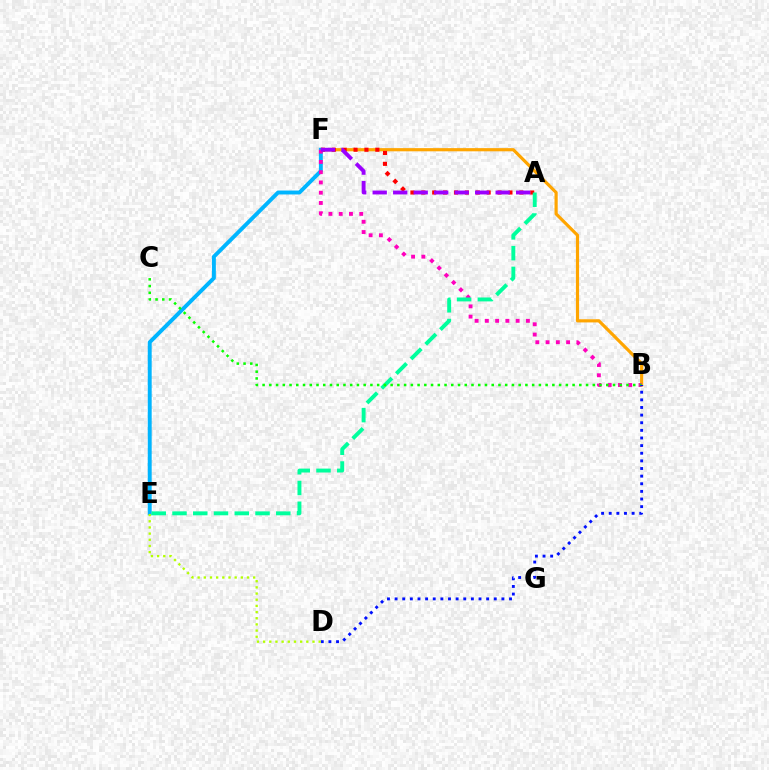{('B', 'F'): [{'color': '#ffa500', 'line_style': 'solid', 'thickness': 2.29}, {'color': '#ff00bd', 'line_style': 'dotted', 'thickness': 2.79}], ('E', 'F'): [{'color': '#00b5ff', 'line_style': 'solid', 'thickness': 2.82}], ('A', 'F'): [{'color': '#ff0000', 'line_style': 'dotted', 'thickness': 2.96}, {'color': '#9b00ff', 'line_style': 'dashed', 'thickness': 2.78}], ('A', 'E'): [{'color': '#00ff9d', 'line_style': 'dashed', 'thickness': 2.82}], ('B', 'C'): [{'color': '#08ff00', 'line_style': 'dotted', 'thickness': 1.83}], ('B', 'D'): [{'color': '#0010ff', 'line_style': 'dotted', 'thickness': 2.07}], ('D', 'E'): [{'color': '#b3ff00', 'line_style': 'dotted', 'thickness': 1.68}]}